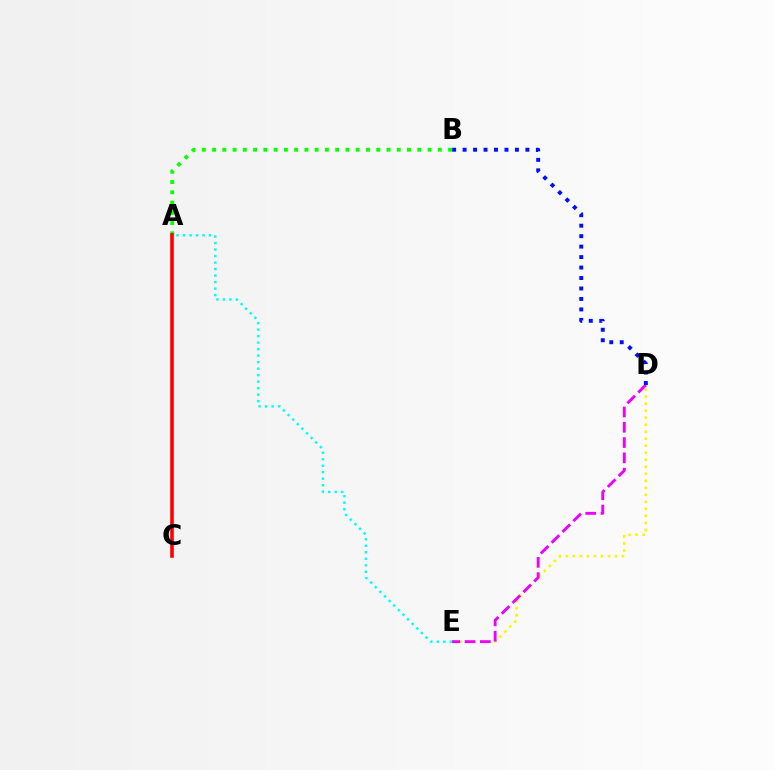{('D', 'E'): [{'color': '#fcf500', 'line_style': 'dotted', 'thickness': 1.91}, {'color': '#ee00ff', 'line_style': 'dashed', 'thickness': 2.08}], ('A', 'B'): [{'color': '#08ff00', 'line_style': 'dotted', 'thickness': 2.79}], ('B', 'D'): [{'color': '#0010ff', 'line_style': 'dotted', 'thickness': 2.84}], ('A', 'C'): [{'color': '#ff0000', 'line_style': 'solid', 'thickness': 2.59}], ('A', 'E'): [{'color': '#00fff6', 'line_style': 'dotted', 'thickness': 1.77}]}